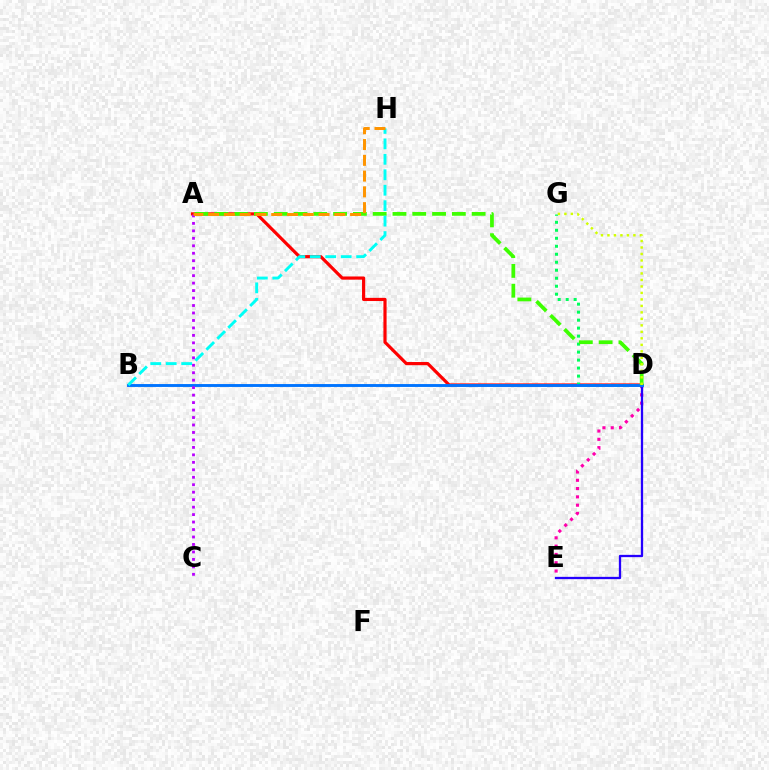{('A', 'D'): [{'color': '#ff0000', 'line_style': 'solid', 'thickness': 2.29}, {'color': '#3dff00', 'line_style': 'dashed', 'thickness': 2.69}], ('D', 'E'): [{'color': '#ff00ac', 'line_style': 'dotted', 'thickness': 2.26}, {'color': '#2500ff', 'line_style': 'solid', 'thickness': 1.65}], ('D', 'G'): [{'color': '#00ff5c', 'line_style': 'dotted', 'thickness': 2.17}, {'color': '#d1ff00', 'line_style': 'dotted', 'thickness': 1.76}], ('B', 'D'): [{'color': '#0074ff', 'line_style': 'solid', 'thickness': 2.08}], ('B', 'H'): [{'color': '#00fff6', 'line_style': 'dashed', 'thickness': 2.1}], ('A', 'C'): [{'color': '#b900ff', 'line_style': 'dotted', 'thickness': 2.03}], ('A', 'H'): [{'color': '#ff9400', 'line_style': 'dashed', 'thickness': 2.14}]}